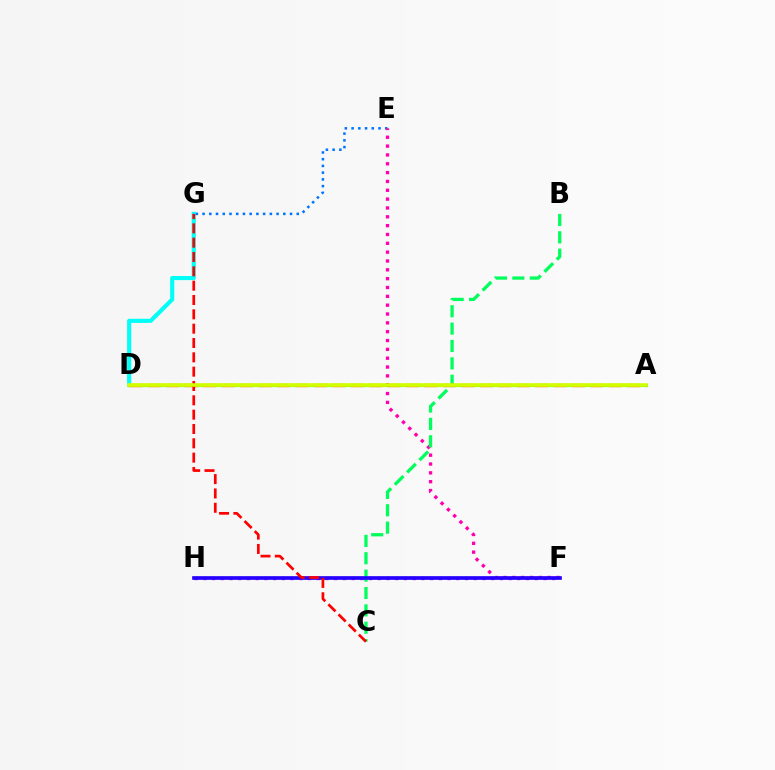{('D', 'G'): [{'color': '#00fff6', 'line_style': 'solid', 'thickness': 2.97}], ('A', 'D'): [{'color': '#3dff00', 'line_style': 'solid', 'thickness': 2.24}, {'color': '#ff9400', 'line_style': 'dashed', 'thickness': 2.5}, {'color': '#d1ff00', 'line_style': 'solid', 'thickness': 2.57}], ('E', 'G'): [{'color': '#0074ff', 'line_style': 'dotted', 'thickness': 1.83}], ('E', 'F'): [{'color': '#ff00ac', 'line_style': 'dotted', 'thickness': 2.4}], ('F', 'H'): [{'color': '#b900ff', 'line_style': 'dotted', 'thickness': 2.37}, {'color': '#2500ff', 'line_style': 'solid', 'thickness': 2.64}], ('B', 'C'): [{'color': '#00ff5c', 'line_style': 'dashed', 'thickness': 2.36}], ('C', 'G'): [{'color': '#ff0000', 'line_style': 'dashed', 'thickness': 1.95}]}